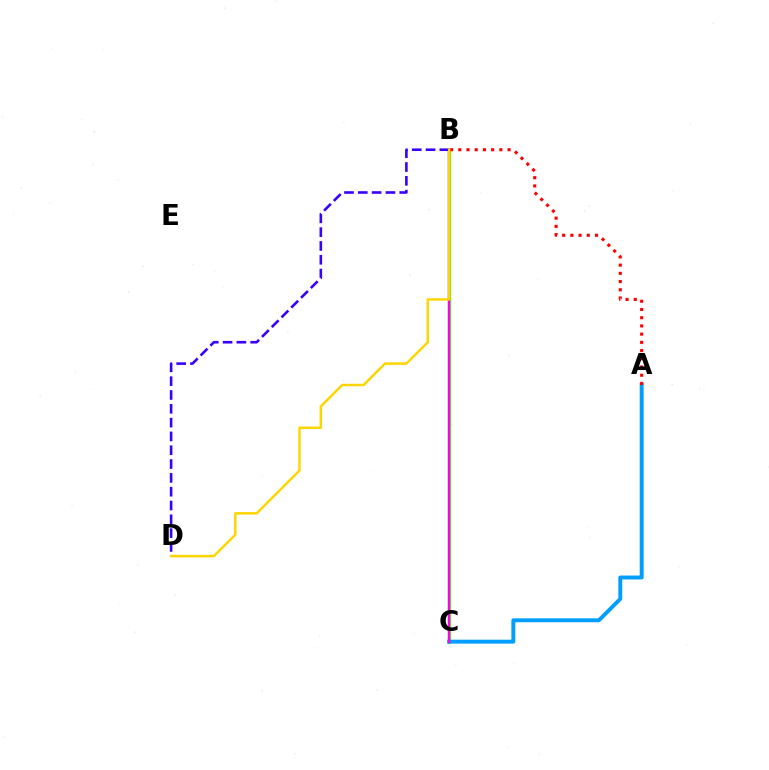{('B', 'C'): [{'color': '#4fff00', 'line_style': 'solid', 'thickness': 2.34}, {'color': '#00ff86', 'line_style': 'solid', 'thickness': 1.65}, {'color': '#ff00ed', 'line_style': 'solid', 'thickness': 1.63}], ('A', 'C'): [{'color': '#009eff', 'line_style': 'solid', 'thickness': 2.81}], ('A', 'B'): [{'color': '#ff0000', 'line_style': 'dotted', 'thickness': 2.23}], ('B', 'D'): [{'color': '#3700ff', 'line_style': 'dashed', 'thickness': 1.88}, {'color': '#ffd500', 'line_style': 'solid', 'thickness': 1.78}]}